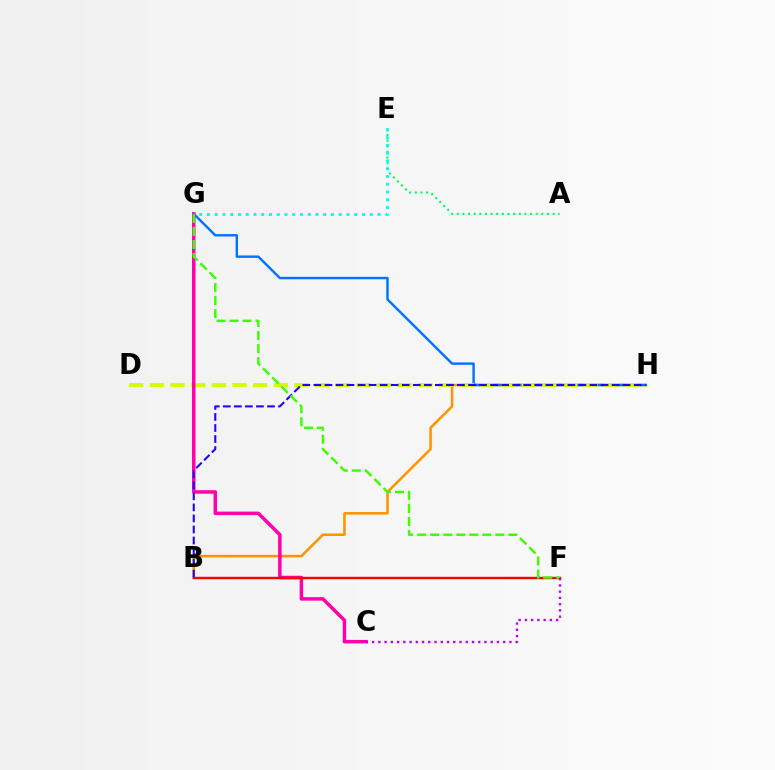{('A', 'E'): [{'color': '#00ff5c', 'line_style': 'dotted', 'thickness': 1.53}], ('E', 'G'): [{'color': '#00fff6', 'line_style': 'dotted', 'thickness': 2.11}], ('B', 'H'): [{'color': '#ff9400', 'line_style': 'solid', 'thickness': 1.84}, {'color': '#2500ff', 'line_style': 'dashed', 'thickness': 1.5}], ('G', 'H'): [{'color': '#0074ff', 'line_style': 'solid', 'thickness': 1.75}], ('D', 'H'): [{'color': '#d1ff00', 'line_style': 'dashed', 'thickness': 2.81}], ('C', 'G'): [{'color': '#ff00ac', 'line_style': 'solid', 'thickness': 2.51}], ('B', 'F'): [{'color': '#ff0000', 'line_style': 'solid', 'thickness': 1.75}], ('F', 'G'): [{'color': '#3dff00', 'line_style': 'dashed', 'thickness': 1.77}], ('C', 'F'): [{'color': '#b900ff', 'line_style': 'dotted', 'thickness': 1.7}]}